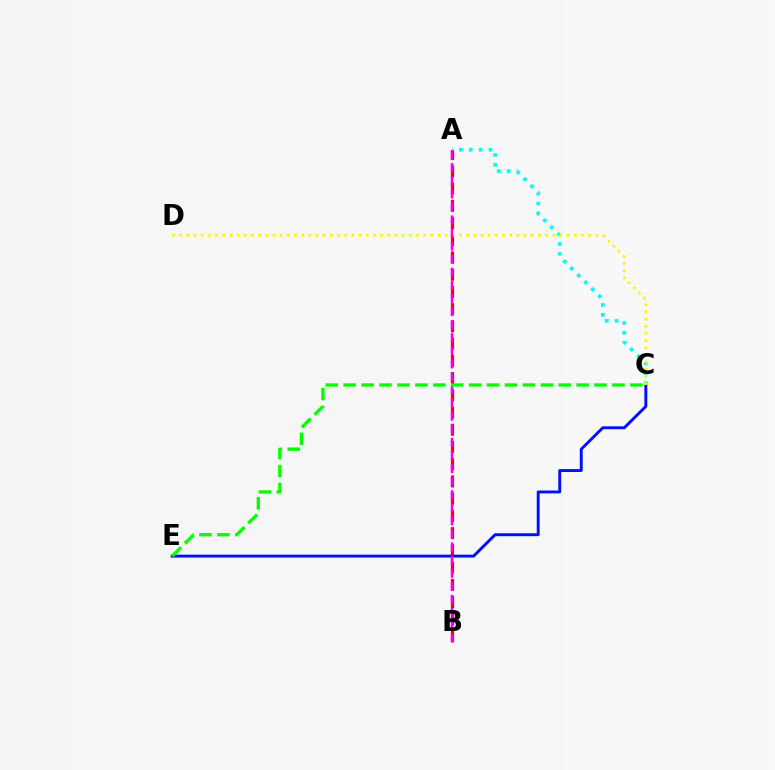{('A', 'B'): [{'color': '#ff0000', 'line_style': 'dashed', 'thickness': 2.34}, {'color': '#ee00ff', 'line_style': 'dashed', 'thickness': 1.78}], ('C', 'E'): [{'color': '#0010ff', 'line_style': 'solid', 'thickness': 2.1}, {'color': '#08ff00', 'line_style': 'dashed', 'thickness': 2.43}], ('A', 'C'): [{'color': '#00fff6', 'line_style': 'dotted', 'thickness': 2.68}], ('C', 'D'): [{'color': '#fcf500', 'line_style': 'dotted', 'thickness': 1.95}]}